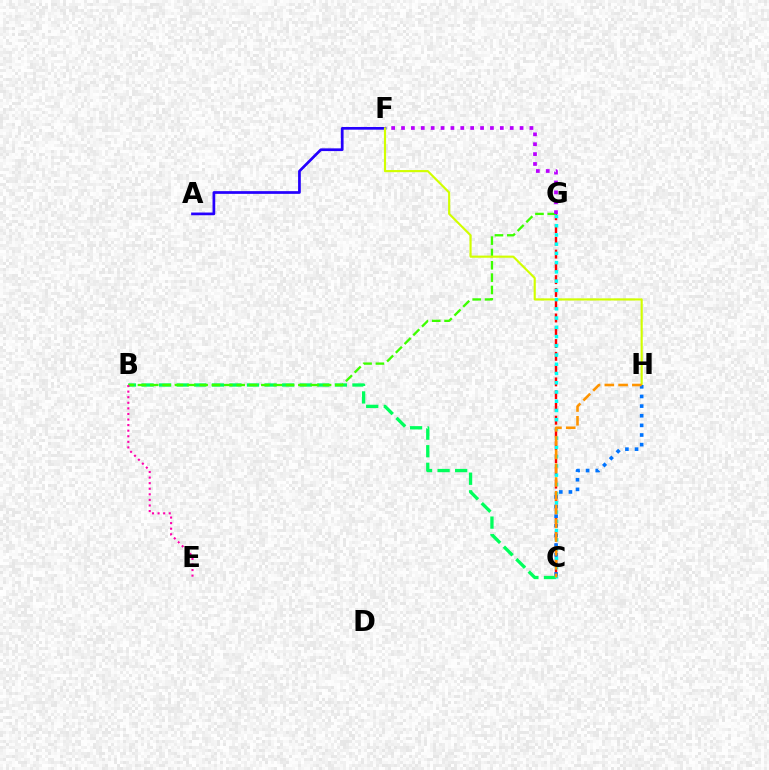{('C', 'G'): [{'color': '#ff0000', 'line_style': 'dashed', 'thickness': 1.74}, {'color': '#00fff6', 'line_style': 'dotted', 'thickness': 2.51}], ('A', 'F'): [{'color': '#2500ff', 'line_style': 'solid', 'thickness': 1.96}], ('B', 'C'): [{'color': '#00ff5c', 'line_style': 'dashed', 'thickness': 2.39}], ('B', 'G'): [{'color': '#3dff00', 'line_style': 'dashed', 'thickness': 1.68}], ('F', 'H'): [{'color': '#d1ff00', 'line_style': 'solid', 'thickness': 1.55}], ('F', 'G'): [{'color': '#b900ff', 'line_style': 'dotted', 'thickness': 2.68}], ('C', 'H'): [{'color': '#0074ff', 'line_style': 'dotted', 'thickness': 2.62}, {'color': '#ff9400', 'line_style': 'dashed', 'thickness': 1.87}], ('B', 'E'): [{'color': '#ff00ac', 'line_style': 'dotted', 'thickness': 1.52}]}